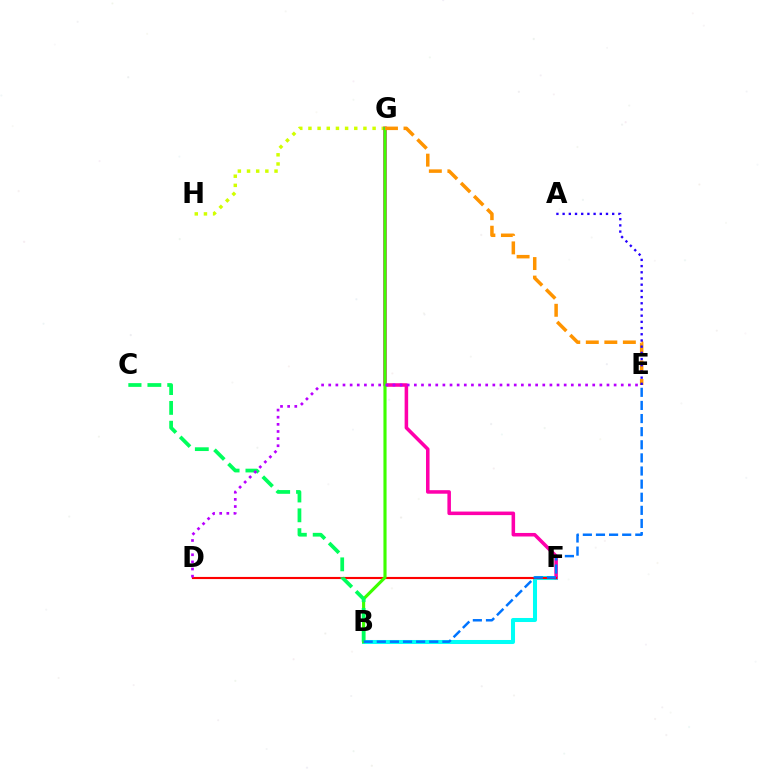{('B', 'F'): [{'color': '#00fff6', 'line_style': 'solid', 'thickness': 2.9}], ('G', 'H'): [{'color': '#d1ff00', 'line_style': 'dotted', 'thickness': 2.49}], ('F', 'G'): [{'color': '#ff00ac', 'line_style': 'solid', 'thickness': 2.55}], ('D', 'F'): [{'color': '#ff0000', 'line_style': 'solid', 'thickness': 1.53}], ('B', 'G'): [{'color': '#3dff00', 'line_style': 'solid', 'thickness': 2.25}], ('B', 'C'): [{'color': '#00ff5c', 'line_style': 'dashed', 'thickness': 2.69}], ('D', 'E'): [{'color': '#b900ff', 'line_style': 'dotted', 'thickness': 1.94}], ('B', 'E'): [{'color': '#0074ff', 'line_style': 'dashed', 'thickness': 1.78}], ('E', 'G'): [{'color': '#ff9400', 'line_style': 'dashed', 'thickness': 2.52}], ('A', 'E'): [{'color': '#2500ff', 'line_style': 'dotted', 'thickness': 1.68}]}